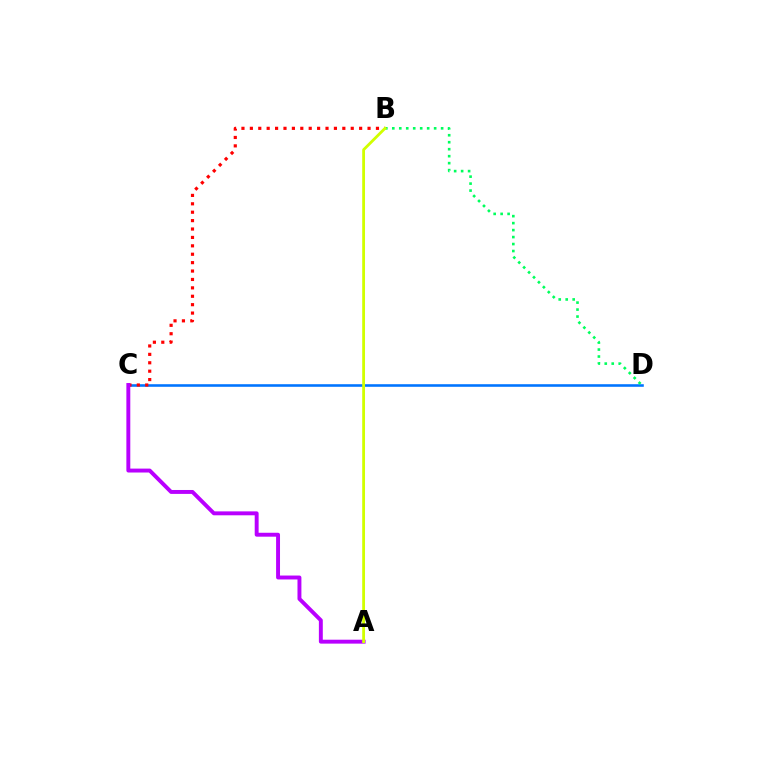{('C', 'D'): [{'color': '#0074ff', 'line_style': 'solid', 'thickness': 1.86}], ('B', 'C'): [{'color': '#ff0000', 'line_style': 'dotted', 'thickness': 2.28}], ('A', 'C'): [{'color': '#b900ff', 'line_style': 'solid', 'thickness': 2.82}], ('B', 'D'): [{'color': '#00ff5c', 'line_style': 'dotted', 'thickness': 1.9}], ('A', 'B'): [{'color': '#d1ff00', 'line_style': 'solid', 'thickness': 2.02}]}